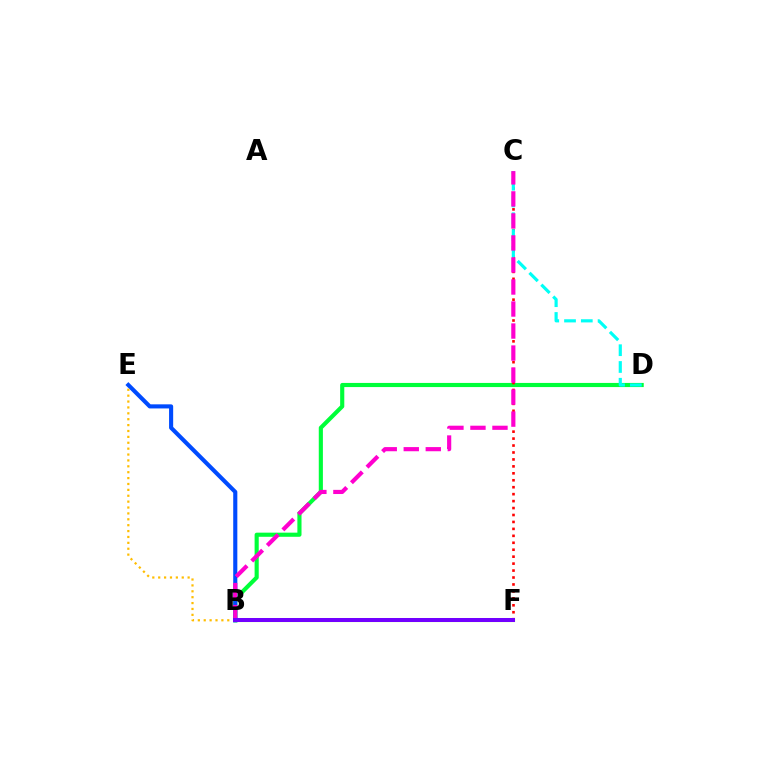{('B', 'D'): [{'color': '#00ff39', 'line_style': 'solid', 'thickness': 2.97}], ('C', 'F'): [{'color': '#ff0000', 'line_style': 'dotted', 'thickness': 1.89}], ('B', 'E'): [{'color': '#004bff', 'line_style': 'solid', 'thickness': 2.96}, {'color': '#ffbd00', 'line_style': 'dotted', 'thickness': 1.6}], ('C', 'D'): [{'color': '#00fff6', 'line_style': 'dashed', 'thickness': 2.28}], ('B', 'C'): [{'color': '#ff00cf', 'line_style': 'dashed', 'thickness': 2.99}], ('B', 'F'): [{'color': '#84ff00', 'line_style': 'solid', 'thickness': 2.25}, {'color': '#7200ff', 'line_style': 'solid', 'thickness': 2.89}]}